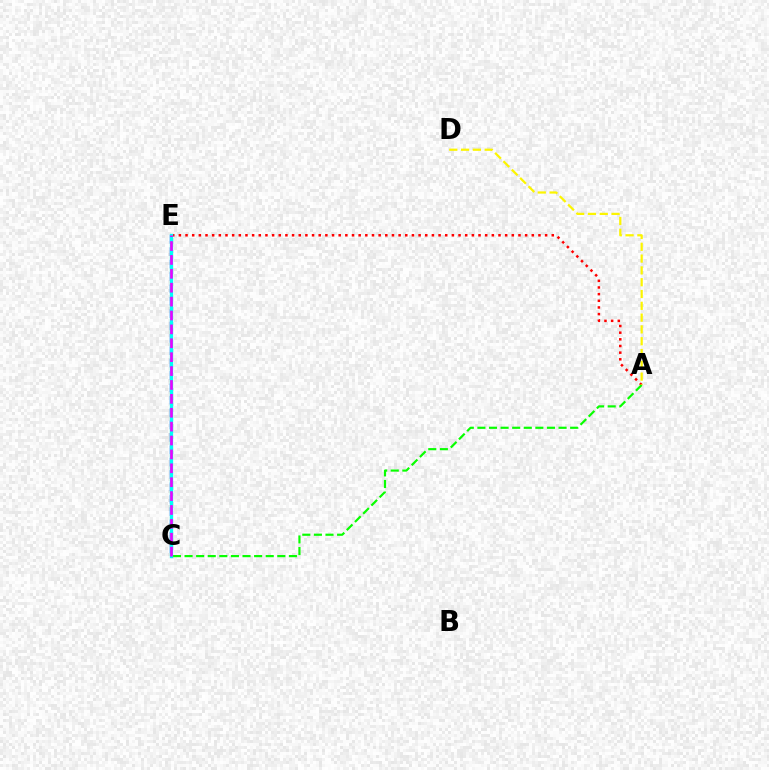{('C', 'E'): [{'color': '#0010ff', 'line_style': 'dashed', 'thickness': 1.68}, {'color': '#00fff6', 'line_style': 'solid', 'thickness': 2.38}, {'color': '#ee00ff', 'line_style': 'dashed', 'thickness': 1.89}], ('A', 'E'): [{'color': '#ff0000', 'line_style': 'dotted', 'thickness': 1.81}], ('A', 'C'): [{'color': '#08ff00', 'line_style': 'dashed', 'thickness': 1.58}], ('A', 'D'): [{'color': '#fcf500', 'line_style': 'dashed', 'thickness': 1.6}]}